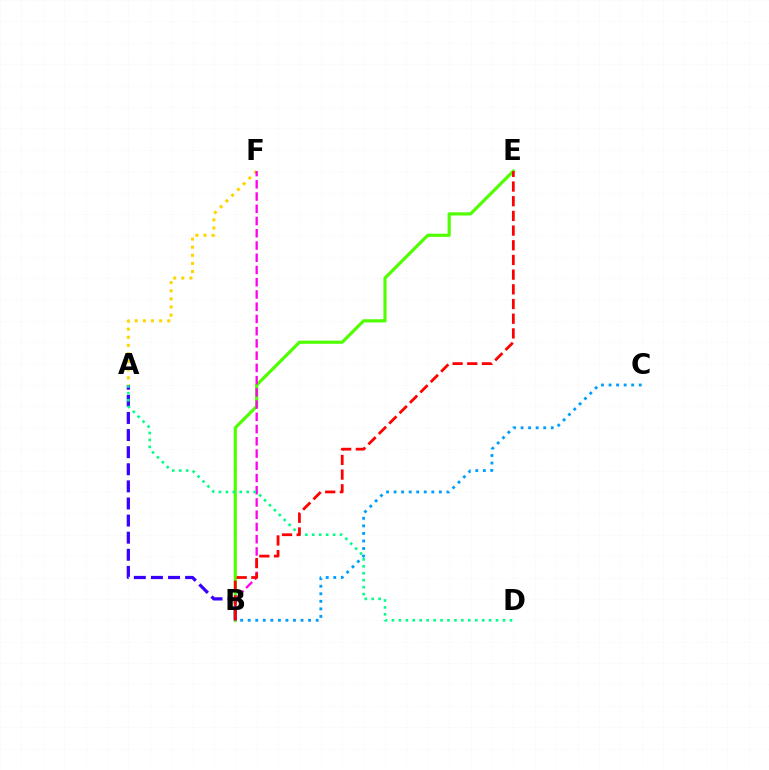{('B', 'E'): [{'color': '#4fff00', 'line_style': 'solid', 'thickness': 2.29}, {'color': '#ff0000', 'line_style': 'dashed', 'thickness': 2.0}], ('A', 'B'): [{'color': '#3700ff', 'line_style': 'dashed', 'thickness': 2.32}], ('A', 'F'): [{'color': '#ffd500', 'line_style': 'dotted', 'thickness': 2.21}], ('B', 'F'): [{'color': '#ff00ed', 'line_style': 'dashed', 'thickness': 1.66}], ('A', 'D'): [{'color': '#00ff86', 'line_style': 'dotted', 'thickness': 1.89}], ('B', 'C'): [{'color': '#009eff', 'line_style': 'dotted', 'thickness': 2.05}]}